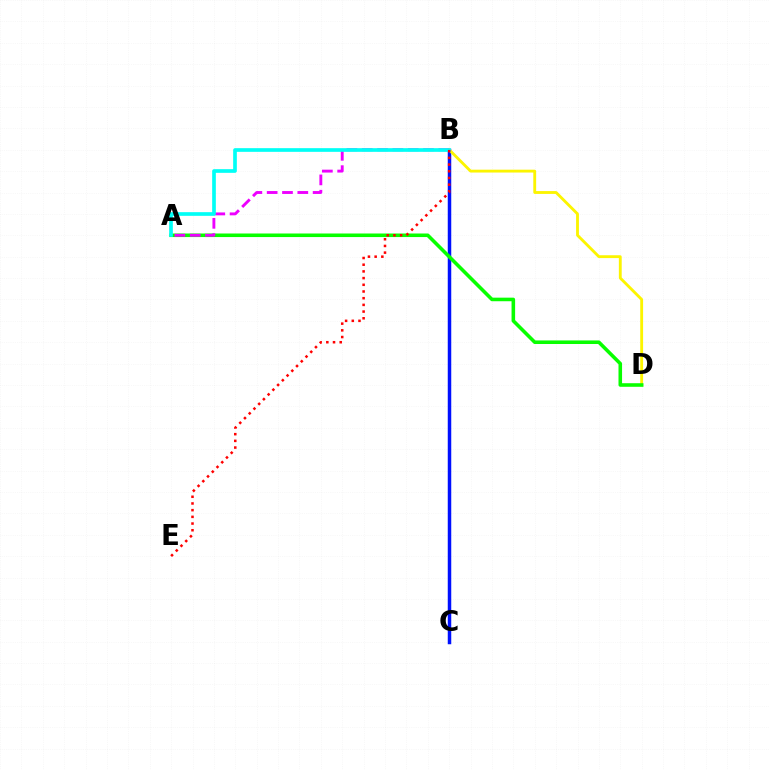{('B', 'C'): [{'color': '#0010ff', 'line_style': 'solid', 'thickness': 2.52}], ('B', 'D'): [{'color': '#fcf500', 'line_style': 'solid', 'thickness': 2.05}], ('A', 'D'): [{'color': '#08ff00', 'line_style': 'solid', 'thickness': 2.57}], ('A', 'B'): [{'color': '#ee00ff', 'line_style': 'dashed', 'thickness': 2.08}, {'color': '#00fff6', 'line_style': 'solid', 'thickness': 2.65}], ('B', 'E'): [{'color': '#ff0000', 'line_style': 'dotted', 'thickness': 1.82}]}